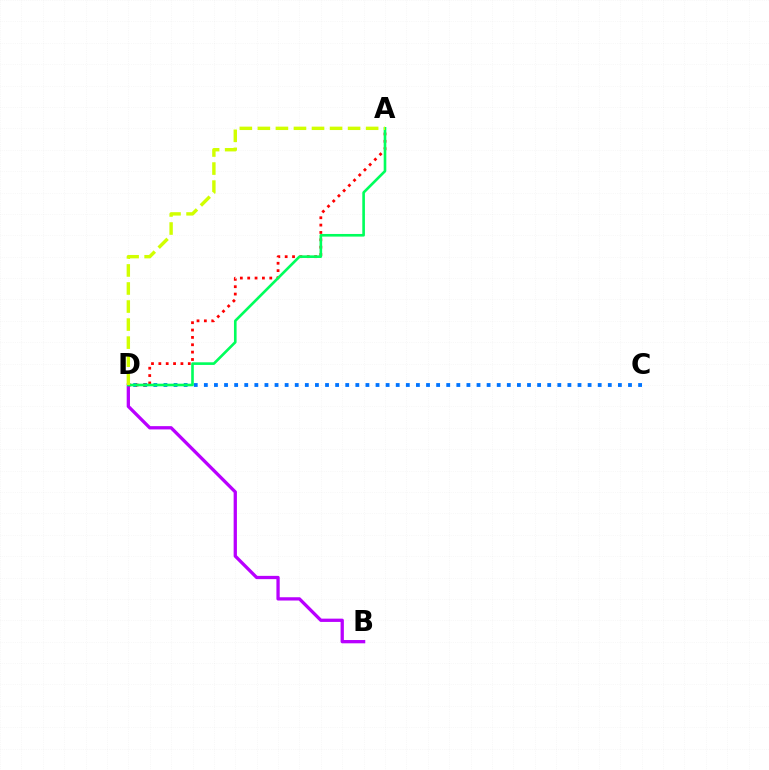{('B', 'D'): [{'color': '#b900ff', 'line_style': 'solid', 'thickness': 2.36}], ('C', 'D'): [{'color': '#0074ff', 'line_style': 'dotted', 'thickness': 2.74}], ('A', 'D'): [{'color': '#ff0000', 'line_style': 'dotted', 'thickness': 2.0}, {'color': '#00ff5c', 'line_style': 'solid', 'thickness': 1.9}, {'color': '#d1ff00', 'line_style': 'dashed', 'thickness': 2.45}]}